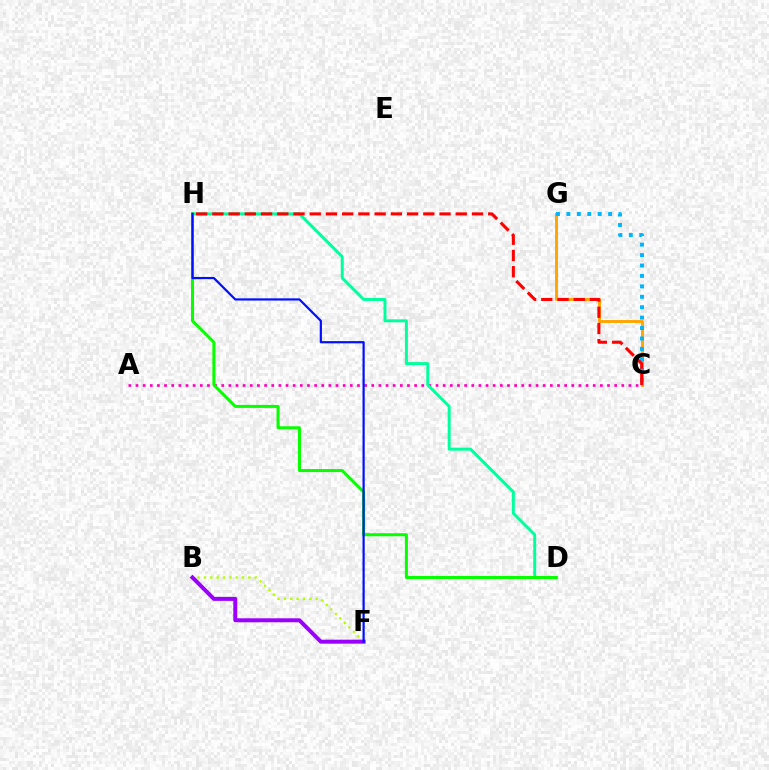{('C', 'G'): [{'color': '#ffa500', 'line_style': 'solid', 'thickness': 2.1}, {'color': '#00b5ff', 'line_style': 'dotted', 'thickness': 2.83}], ('A', 'C'): [{'color': '#ff00bd', 'line_style': 'dotted', 'thickness': 1.94}], ('D', 'H'): [{'color': '#00ff9d', 'line_style': 'solid', 'thickness': 2.13}, {'color': '#08ff00', 'line_style': 'solid', 'thickness': 2.18}], ('B', 'F'): [{'color': '#b3ff00', 'line_style': 'dotted', 'thickness': 1.72}, {'color': '#9b00ff', 'line_style': 'solid', 'thickness': 2.86}], ('C', 'H'): [{'color': '#ff0000', 'line_style': 'dashed', 'thickness': 2.2}], ('F', 'H'): [{'color': '#0010ff', 'line_style': 'solid', 'thickness': 1.6}]}